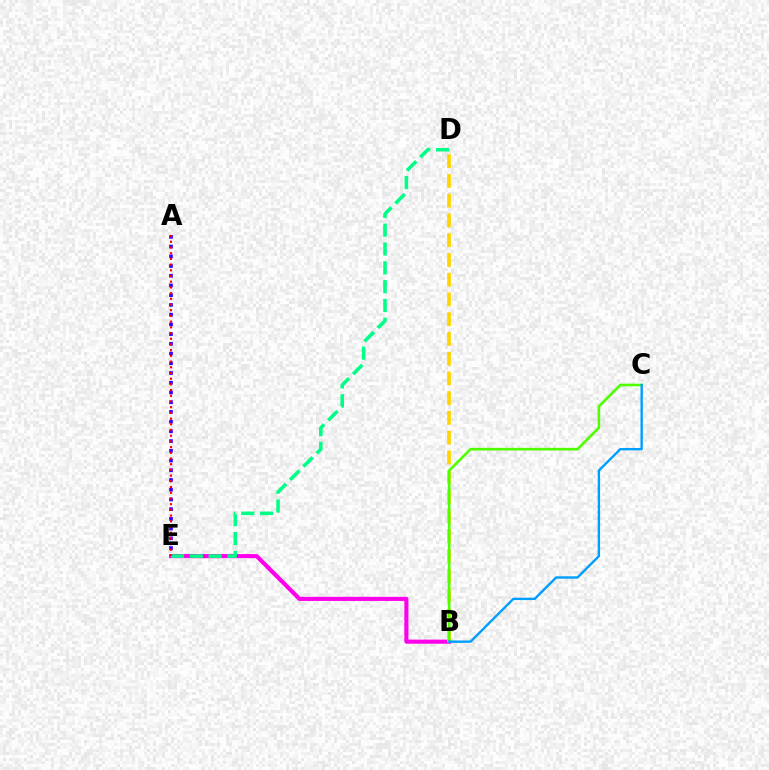{('B', 'E'): [{'color': '#ff00ed', 'line_style': 'solid', 'thickness': 2.97}], ('D', 'E'): [{'color': '#00ff86', 'line_style': 'dashed', 'thickness': 2.56}], ('B', 'D'): [{'color': '#ffd500', 'line_style': 'dashed', 'thickness': 2.68}], ('B', 'C'): [{'color': '#4fff00', 'line_style': 'solid', 'thickness': 1.89}, {'color': '#009eff', 'line_style': 'solid', 'thickness': 1.71}], ('A', 'E'): [{'color': '#3700ff', 'line_style': 'dotted', 'thickness': 2.64}, {'color': '#ff0000', 'line_style': 'dotted', 'thickness': 1.55}]}